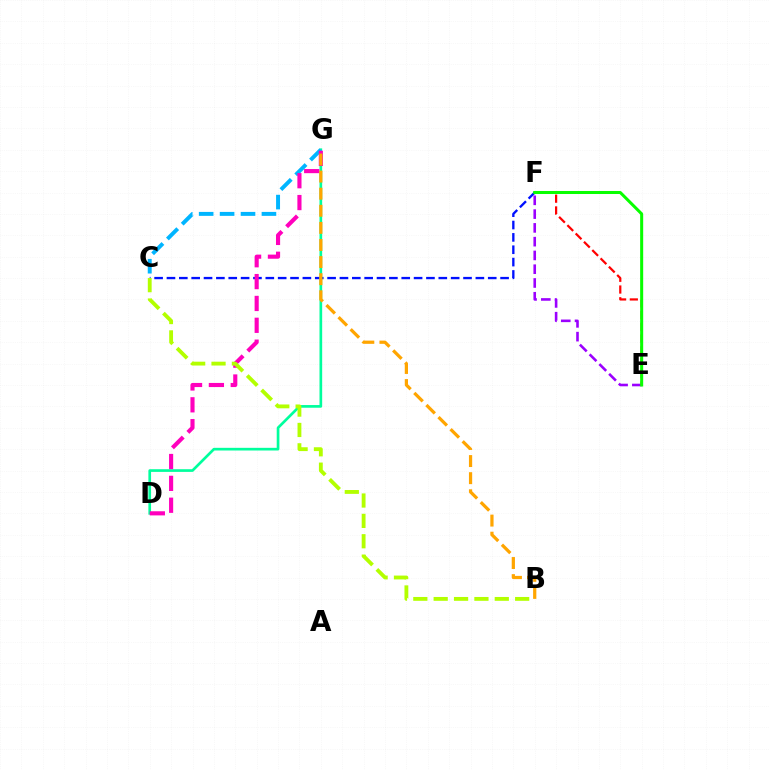{('C', 'F'): [{'color': '#0010ff', 'line_style': 'dashed', 'thickness': 1.68}], ('D', 'G'): [{'color': '#00ff9d', 'line_style': 'solid', 'thickness': 1.93}, {'color': '#ff00bd', 'line_style': 'dashed', 'thickness': 2.97}], ('C', 'G'): [{'color': '#00b5ff', 'line_style': 'dashed', 'thickness': 2.84}], ('E', 'F'): [{'color': '#9b00ff', 'line_style': 'dashed', 'thickness': 1.87}, {'color': '#ff0000', 'line_style': 'dashed', 'thickness': 1.59}, {'color': '#08ff00', 'line_style': 'solid', 'thickness': 2.18}], ('B', 'G'): [{'color': '#ffa500', 'line_style': 'dashed', 'thickness': 2.32}], ('B', 'C'): [{'color': '#b3ff00', 'line_style': 'dashed', 'thickness': 2.77}]}